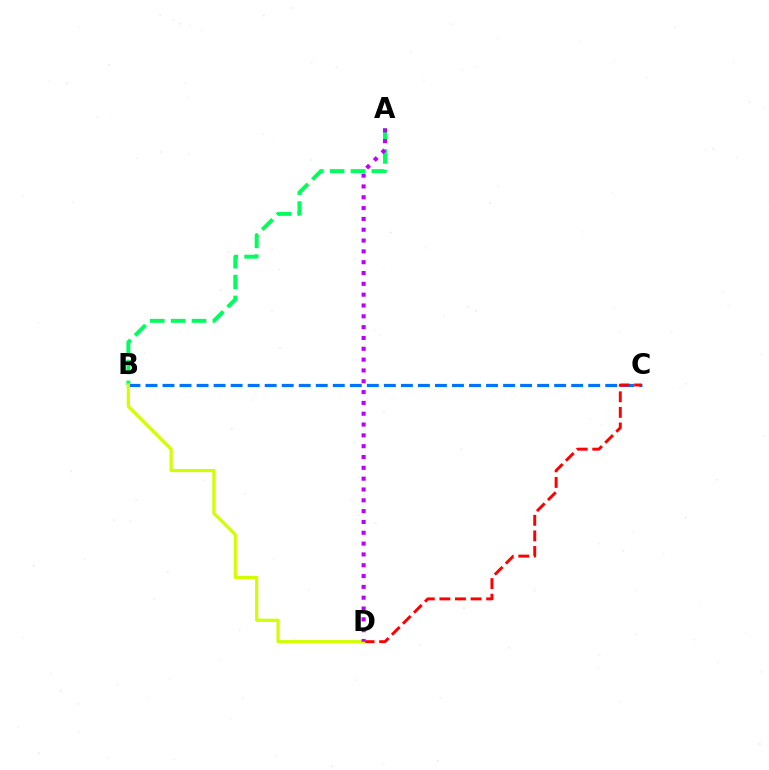{('A', 'B'): [{'color': '#00ff5c', 'line_style': 'dashed', 'thickness': 2.83}], ('B', 'C'): [{'color': '#0074ff', 'line_style': 'dashed', 'thickness': 2.31}], ('C', 'D'): [{'color': '#ff0000', 'line_style': 'dashed', 'thickness': 2.12}], ('B', 'D'): [{'color': '#d1ff00', 'line_style': 'solid', 'thickness': 2.29}], ('A', 'D'): [{'color': '#b900ff', 'line_style': 'dotted', 'thickness': 2.94}]}